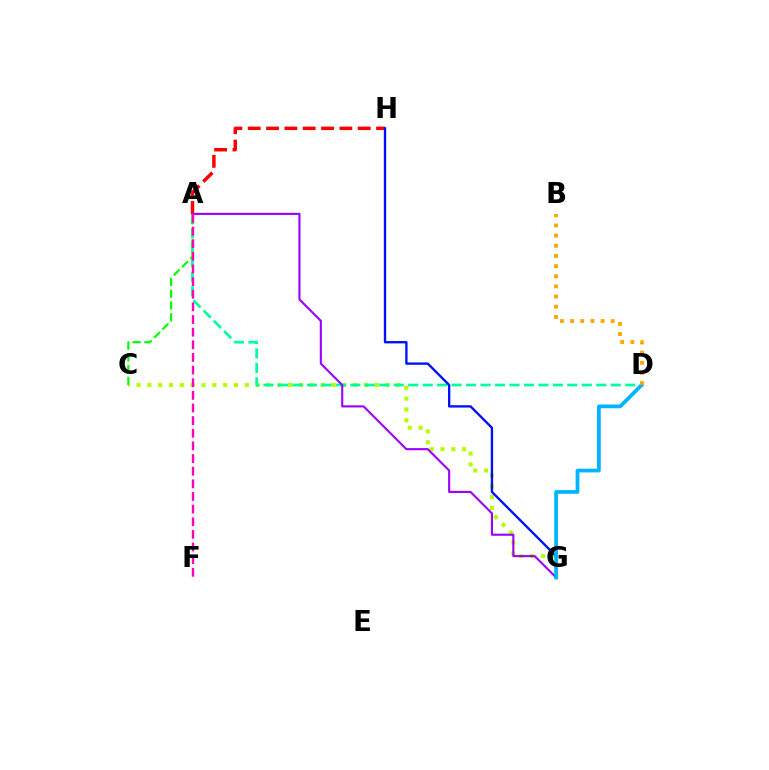{('C', 'G'): [{'color': '#b3ff00', 'line_style': 'dotted', 'thickness': 2.94}], ('A', 'H'): [{'color': '#ff0000', 'line_style': 'dashed', 'thickness': 2.49}], ('A', 'D'): [{'color': '#00ff9d', 'line_style': 'dashed', 'thickness': 1.97}], ('G', 'H'): [{'color': '#0010ff', 'line_style': 'solid', 'thickness': 1.69}], ('A', 'G'): [{'color': '#9b00ff', 'line_style': 'solid', 'thickness': 1.52}], ('D', 'G'): [{'color': '#00b5ff', 'line_style': 'solid', 'thickness': 2.7}], ('B', 'D'): [{'color': '#ffa500', 'line_style': 'dotted', 'thickness': 2.76}], ('A', 'C'): [{'color': '#08ff00', 'line_style': 'dashed', 'thickness': 1.6}], ('A', 'F'): [{'color': '#ff00bd', 'line_style': 'dashed', 'thickness': 1.72}]}